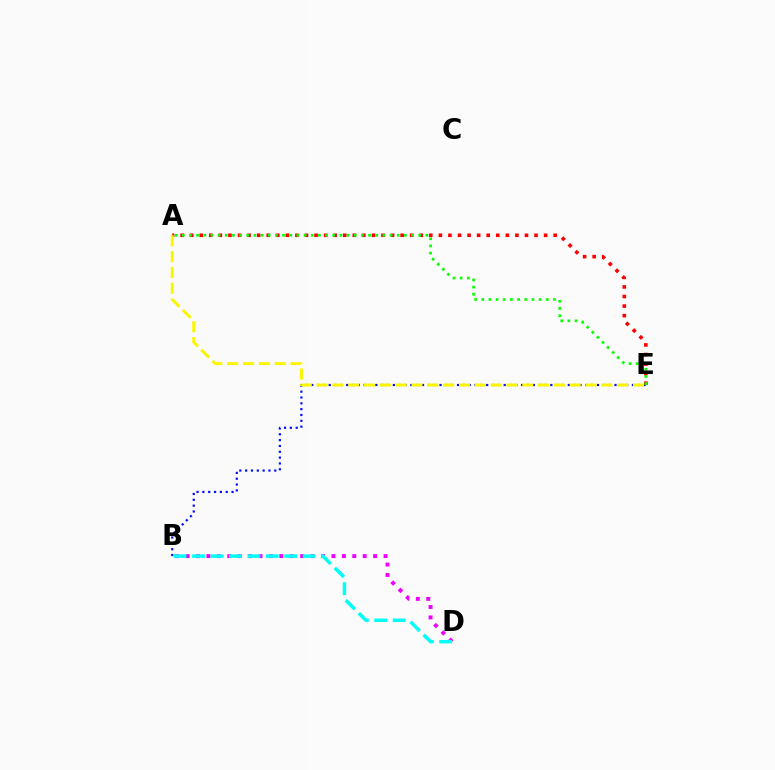{('B', 'E'): [{'color': '#0010ff', 'line_style': 'dotted', 'thickness': 1.58}], ('B', 'D'): [{'color': '#ee00ff', 'line_style': 'dotted', 'thickness': 2.83}, {'color': '#00fff6', 'line_style': 'dashed', 'thickness': 2.5}], ('A', 'E'): [{'color': '#ff0000', 'line_style': 'dotted', 'thickness': 2.6}, {'color': '#fcf500', 'line_style': 'dashed', 'thickness': 2.15}, {'color': '#08ff00', 'line_style': 'dotted', 'thickness': 1.95}]}